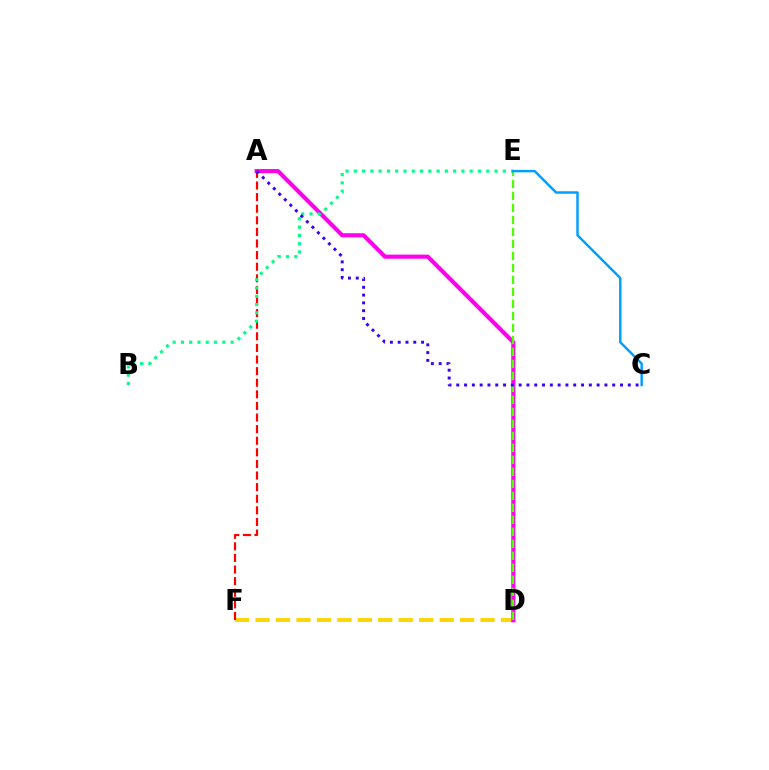{('D', 'F'): [{'color': '#ffd500', 'line_style': 'dashed', 'thickness': 2.78}], ('A', 'F'): [{'color': '#ff0000', 'line_style': 'dashed', 'thickness': 1.58}], ('A', 'D'): [{'color': '#ff00ed', 'line_style': 'solid', 'thickness': 2.97}], ('D', 'E'): [{'color': '#4fff00', 'line_style': 'dashed', 'thickness': 1.63}], ('B', 'E'): [{'color': '#00ff86', 'line_style': 'dotted', 'thickness': 2.25}], ('C', 'E'): [{'color': '#009eff', 'line_style': 'solid', 'thickness': 1.76}], ('A', 'C'): [{'color': '#3700ff', 'line_style': 'dotted', 'thickness': 2.12}]}